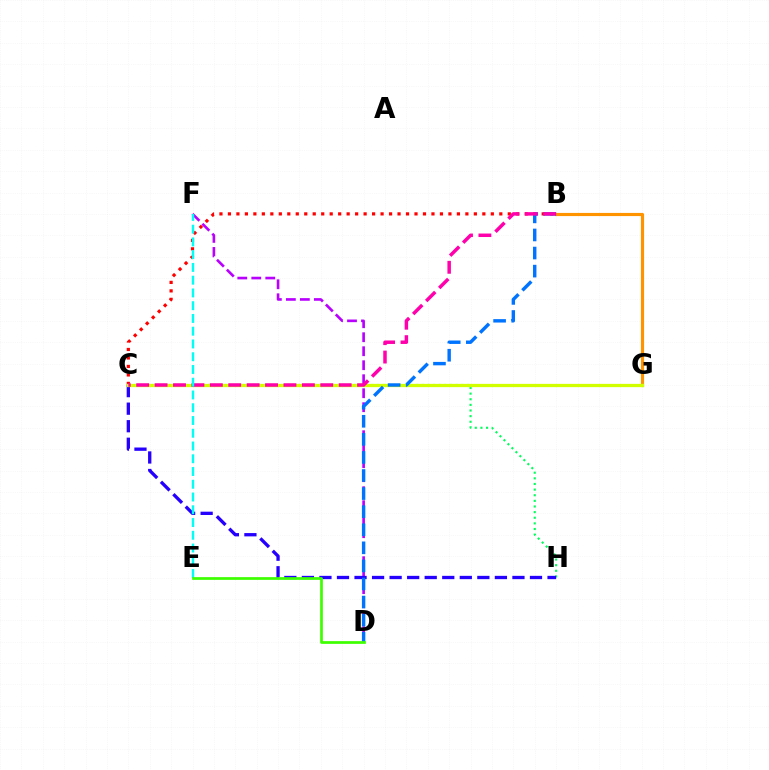{('C', 'H'): [{'color': '#00ff5c', 'line_style': 'dotted', 'thickness': 1.53}, {'color': '#2500ff', 'line_style': 'dashed', 'thickness': 2.38}], ('D', 'F'): [{'color': '#b900ff', 'line_style': 'dashed', 'thickness': 1.9}], ('B', 'C'): [{'color': '#ff0000', 'line_style': 'dotted', 'thickness': 2.3}, {'color': '#ff00ac', 'line_style': 'dashed', 'thickness': 2.5}], ('B', 'G'): [{'color': '#ff9400', 'line_style': 'solid', 'thickness': 2.27}], ('C', 'G'): [{'color': '#d1ff00', 'line_style': 'solid', 'thickness': 2.35}], ('B', 'D'): [{'color': '#0074ff', 'line_style': 'dashed', 'thickness': 2.46}], ('E', 'F'): [{'color': '#00fff6', 'line_style': 'dashed', 'thickness': 1.73}], ('D', 'E'): [{'color': '#3dff00', 'line_style': 'solid', 'thickness': 1.96}]}